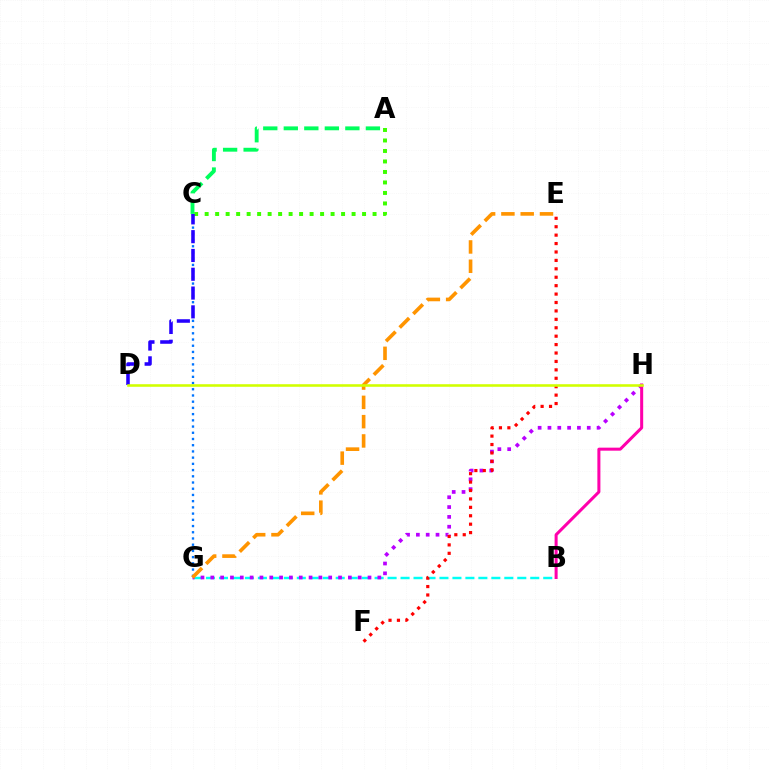{('B', 'G'): [{'color': '#00fff6', 'line_style': 'dashed', 'thickness': 1.76}], ('G', 'H'): [{'color': '#b900ff', 'line_style': 'dotted', 'thickness': 2.67}], ('E', 'F'): [{'color': '#ff0000', 'line_style': 'dotted', 'thickness': 2.29}], ('B', 'H'): [{'color': '#ff00ac', 'line_style': 'solid', 'thickness': 2.18}], ('C', 'G'): [{'color': '#0074ff', 'line_style': 'dotted', 'thickness': 1.69}], ('E', 'G'): [{'color': '#ff9400', 'line_style': 'dashed', 'thickness': 2.62}], ('A', 'C'): [{'color': '#3dff00', 'line_style': 'dotted', 'thickness': 2.85}, {'color': '#00ff5c', 'line_style': 'dashed', 'thickness': 2.79}], ('C', 'D'): [{'color': '#2500ff', 'line_style': 'dashed', 'thickness': 2.55}], ('D', 'H'): [{'color': '#d1ff00', 'line_style': 'solid', 'thickness': 1.86}]}